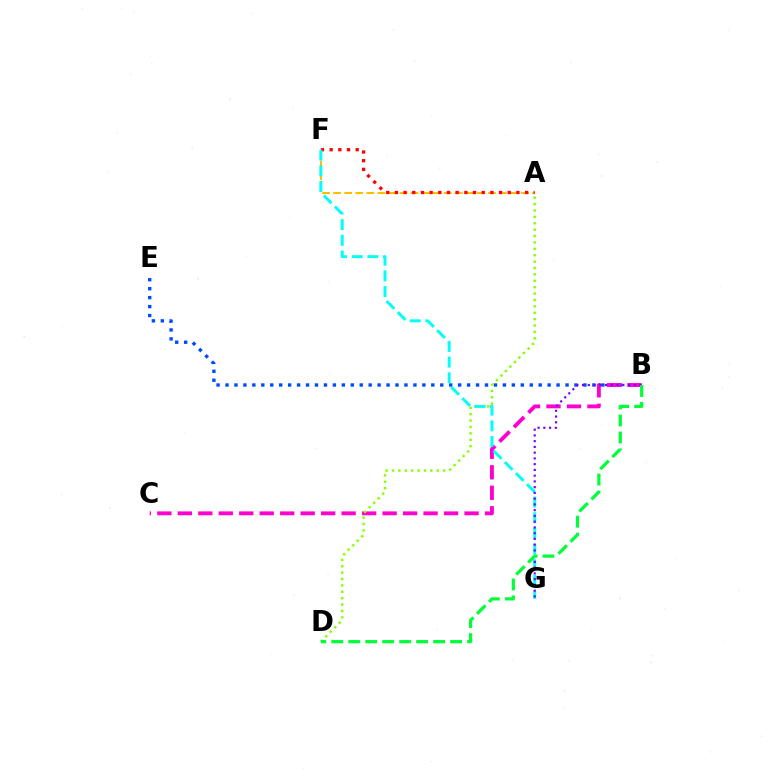{('B', 'E'): [{'color': '#004bff', 'line_style': 'dotted', 'thickness': 2.43}], ('B', 'C'): [{'color': '#ff00cf', 'line_style': 'dashed', 'thickness': 2.78}], ('A', 'D'): [{'color': '#84ff00', 'line_style': 'dotted', 'thickness': 1.74}], ('A', 'F'): [{'color': '#ffbd00', 'line_style': 'dashed', 'thickness': 1.5}, {'color': '#ff0000', 'line_style': 'dotted', 'thickness': 2.36}], ('F', 'G'): [{'color': '#00fff6', 'line_style': 'dashed', 'thickness': 2.13}], ('B', 'G'): [{'color': '#7200ff', 'line_style': 'dotted', 'thickness': 1.56}], ('B', 'D'): [{'color': '#00ff39', 'line_style': 'dashed', 'thickness': 2.31}]}